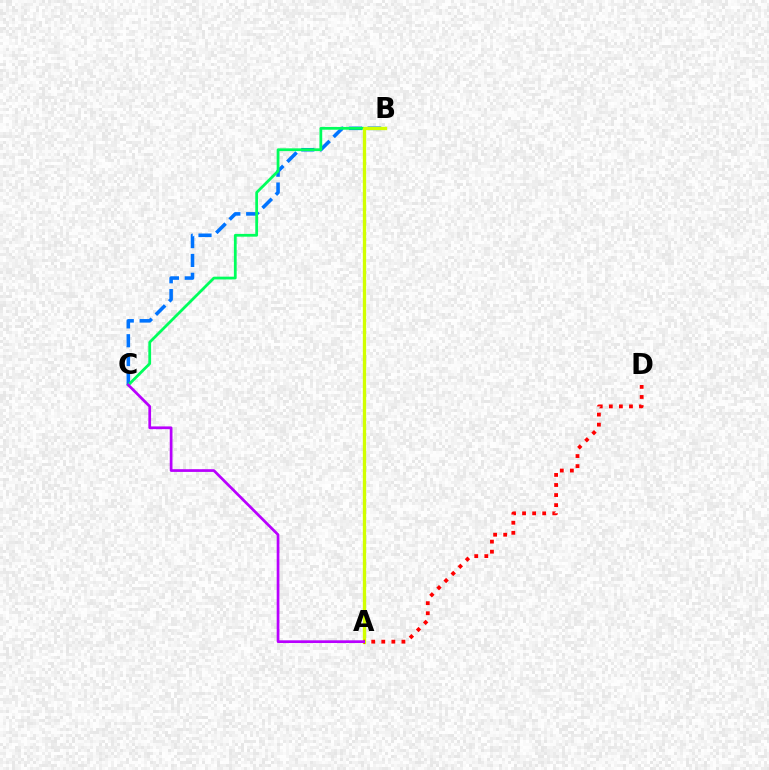{('B', 'C'): [{'color': '#0074ff', 'line_style': 'dashed', 'thickness': 2.56}, {'color': '#00ff5c', 'line_style': 'solid', 'thickness': 2.0}], ('A', 'B'): [{'color': '#d1ff00', 'line_style': 'solid', 'thickness': 2.38}], ('A', 'D'): [{'color': '#ff0000', 'line_style': 'dotted', 'thickness': 2.73}], ('A', 'C'): [{'color': '#b900ff', 'line_style': 'solid', 'thickness': 1.96}]}